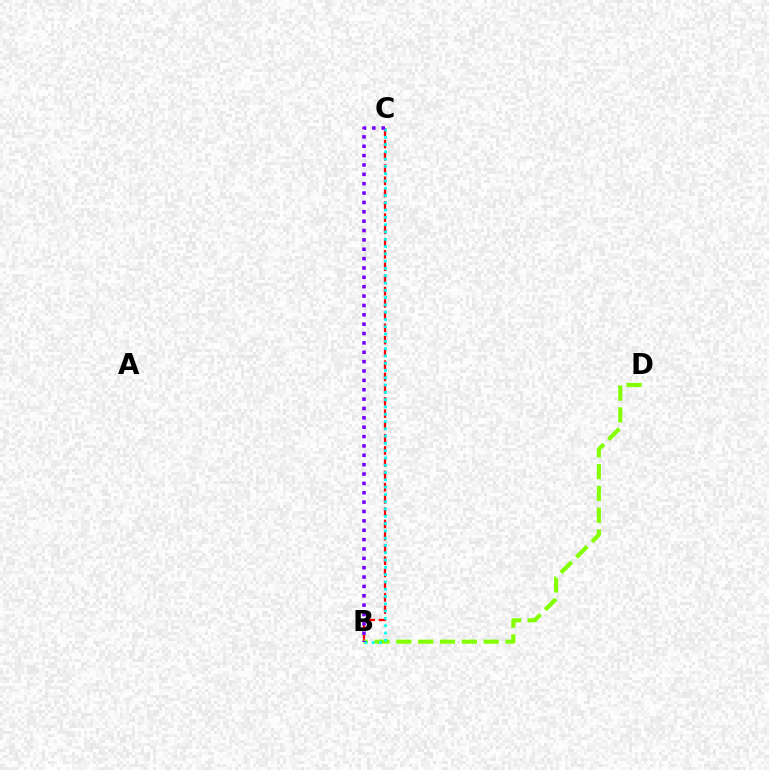{('B', 'C'): [{'color': '#ff0000', 'line_style': 'dashed', 'thickness': 1.66}, {'color': '#00fff6', 'line_style': 'dotted', 'thickness': 1.98}, {'color': '#7200ff', 'line_style': 'dotted', 'thickness': 2.54}], ('B', 'D'): [{'color': '#84ff00', 'line_style': 'dashed', 'thickness': 2.97}]}